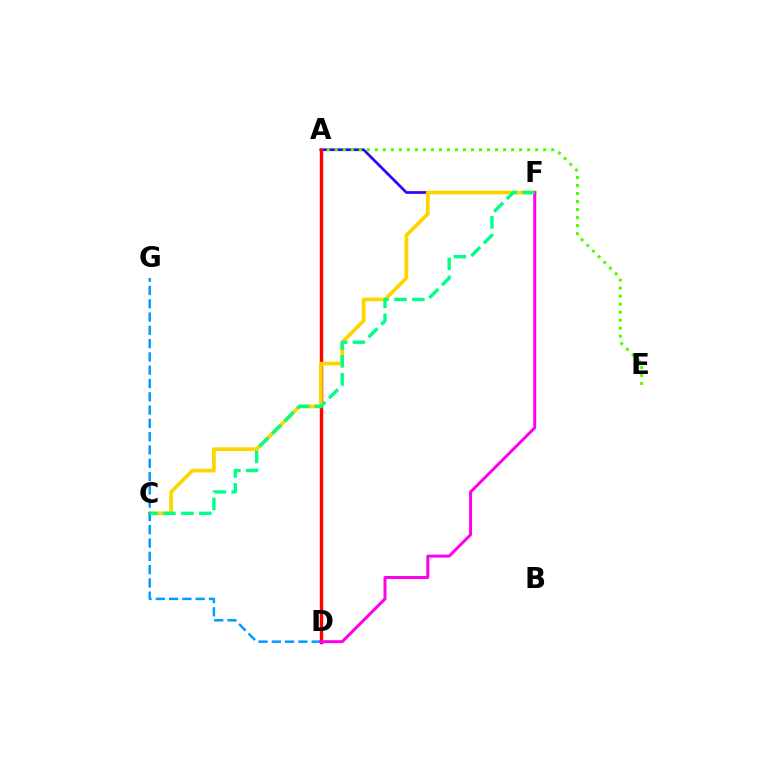{('A', 'F'): [{'color': '#3700ff', 'line_style': 'solid', 'thickness': 1.96}], ('A', 'E'): [{'color': '#4fff00', 'line_style': 'dotted', 'thickness': 2.18}], ('A', 'D'): [{'color': '#ff0000', 'line_style': 'solid', 'thickness': 2.46}], ('C', 'F'): [{'color': '#ffd500', 'line_style': 'solid', 'thickness': 2.69}, {'color': '#00ff86', 'line_style': 'dashed', 'thickness': 2.44}], ('D', 'G'): [{'color': '#009eff', 'line_style': 'dashed', 'thickness': 1.81}], ('D', 'F'): [{'color': '#ff00ed', 'line_style': 'solid', 'thickness': 2.15}]}